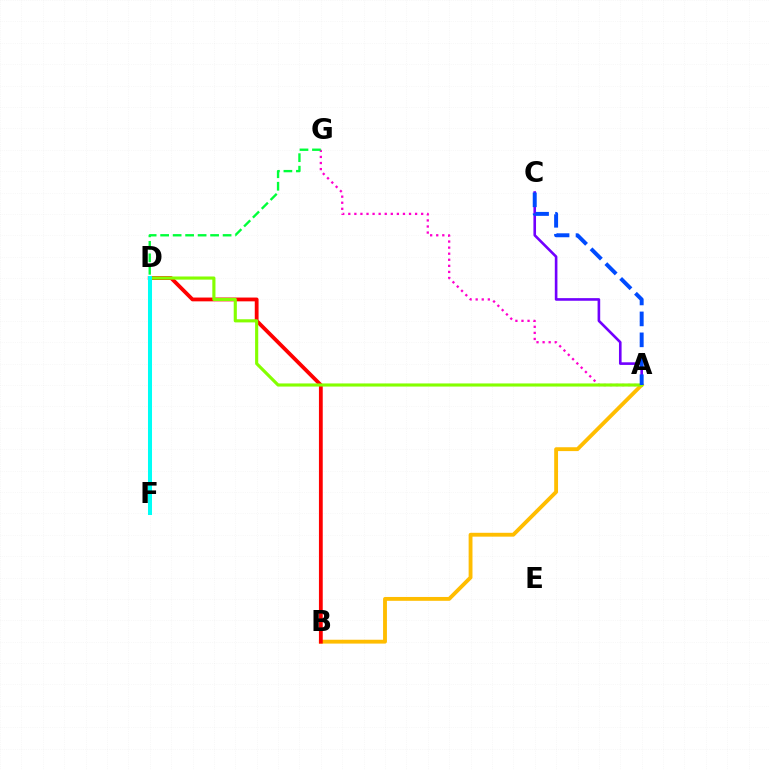{('A', 'G'): [{'color': '#ff00cf', 'line_style': 'dotted', 'thickness': 1.65}], ('A', 'C'): [{'color': '#7200ff', 'line_style': 'solid', 'thickness': 1.89}, {'color': '#004bff', 'line_style': 'dashed', 'thickness': 2.84}], ('A', 'B'): [{'color': '#ffbd00', 'line_style': 'solid', 'thickness': 2.77}], ('B', 'D'): [{'color': '#ff0000', 'line_style': 'solid', 'thickness': 2.74}], ('A', 'D'): [{'color': '#84ff00', 'line_style': 'solid', 'thickness': 2.26}], ('F', 'G'): [{'color': '#00ff39', 'line_style': 'dashed', 'thickness': 1.7}], ('D', 'F'): [{'color': '#00fff6', 'line_style': 'solid', 'thickness': 2.9}]}